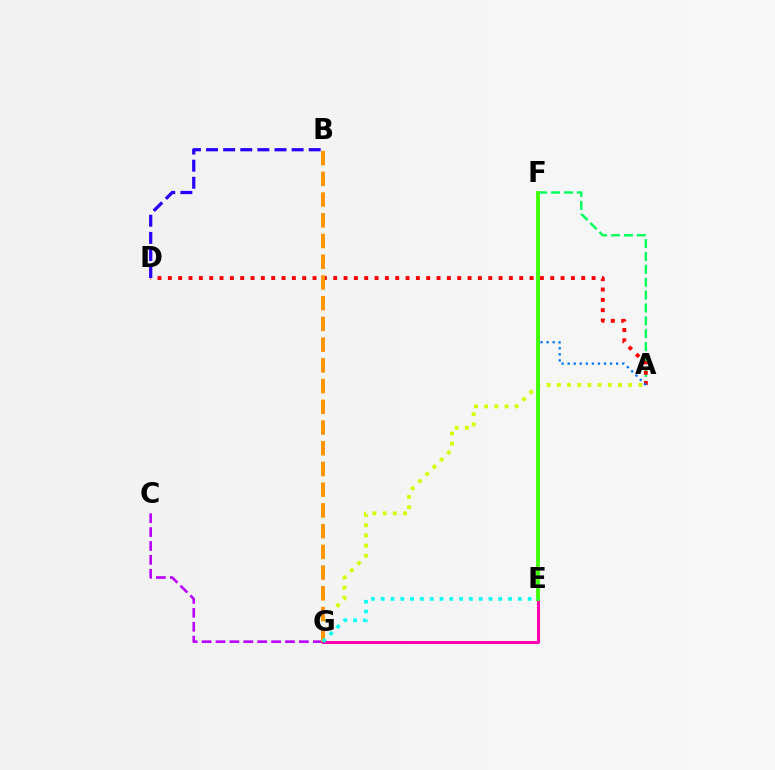{('A', 'F'): [{'color': '#00ff5c', 'line_style': 'dashed', 'thickness': 1.75}, {'color': '#0074ff', 'line_style': 'dotted', 'thickness': 1.65}], ('A', 'G'): [{'color': '#d1ff00', 'line_style': 'dotted', 'thickness': 2.77}], ('A', 'D'): [{'color': '#ff0000', 'line_style': 'dotted', 'thickness': 2.81}], ('C', 'G'): [{'color': '#b900ff', 'line_style': 'dashed', 'thickness': 1.89}], ('E', 'G'): [{'color': '#ff00ac', 'line_style': 'solid', 'thickness': 2.15}, {'color': '#00fff6', 'line_style': 'dotted', 'thickness': 2.66}], ('B', 'D'): [{'color': '#2500ff', 'line_style': 'dashed', 'thickness': 2.32}], ('B', 'G'): [{'color': '#ff9400', 'line_style': 'dashed', 'thickness': 2.82}], ('E', 'F'): [{'color': '#3dff00', 'line_style': 'solid', 'thickness': 2.73}]}